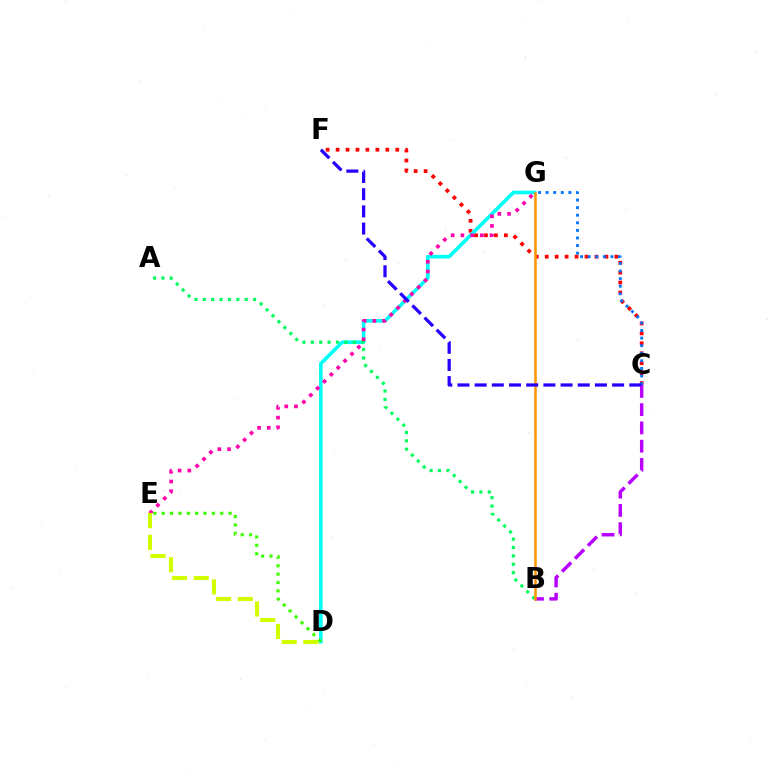{('C', 'F'): [{'color': '#ff0000', 'line_style': 'dotted', 'thickness': 2.7}, {'color': '#2500ff', 'line_style': 'dashed', 'thickness': 2.33}], ('D', 'G'): [{'color': '#00fff6', 'line_style': 'solid', 'thickness': 2.61}], ('A', 'B'): [{'color': '#00ff5c', 'line_style': 'dotted', 'thickness': 2.28}], ('C', 'G'): [{'color': '#0074ff', 'line_style': 'dotted', 'thickness': 2.06}], ('E', 'G'): [{'color': '#ff00ac', 'line_style': 'dotted', 'thickness': 2.64}], ('B', 'C'): [{'color': '#b900ff', 'line_style': 'dashed', 'thickness': 2.48}], ('B', 'G'): [{'color': '#ff9400', 'line_style': 'solid', 'thickness': 1.82}], ('D', 'E'): [{'color': '#d1ff00', 'line_style': 'dashed', 'thickness': 2.95}, {'color': '#3dff00', 'line_style': 'dotted', 'thickness': 2.27}]}